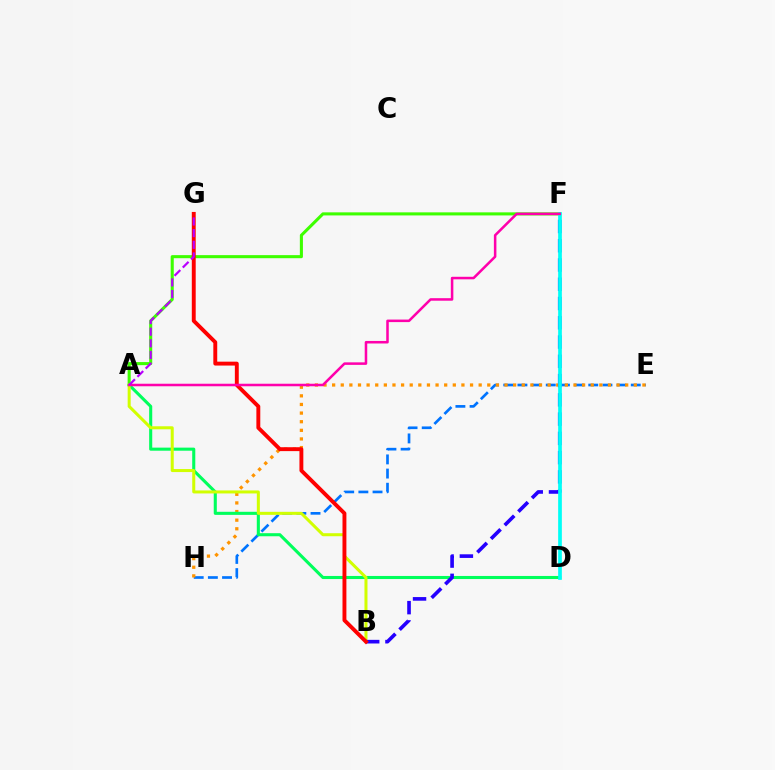{('A', 'F'): [{'color': '#3dff00', 'line_style': 'solid', 'thickness': 2.21}, {'color': '#ff00ac', 'line_style': 'solid', 'thickness': 1.82}], ('E', 'H'): [{'color': '#0074ff', 'line_style': 'dashed', 'thickness': 1.92}, {'color': '#ff9400', 'line_style': 'dotted', 'thickness': 2.34}], ('A', 'D'): [{'color': '#00ff5c', 'line_style': 'solid', 'thickness': 2.22}], ('A', 'B'): [{'color': '#d1ff00', 'line_style': 'solid', 'thickness': 2.17}], ('B', 'F'): [{'color': '#2500ff', 'line_style': 'dashed', 'thickness': 2.62}], ('B', 'G'): [{'color': '#ff0000', 'line_style': 'solid', 'thickness': 2.81}], ('D', 'F'): [{'color': '#00fff6', 'line_style': 'solid', 'thickness': 2.66}], ('A', 'G'): [{'color': '#b900ff', 'line_style': 'dashed', 'thickness': 1.58}]}